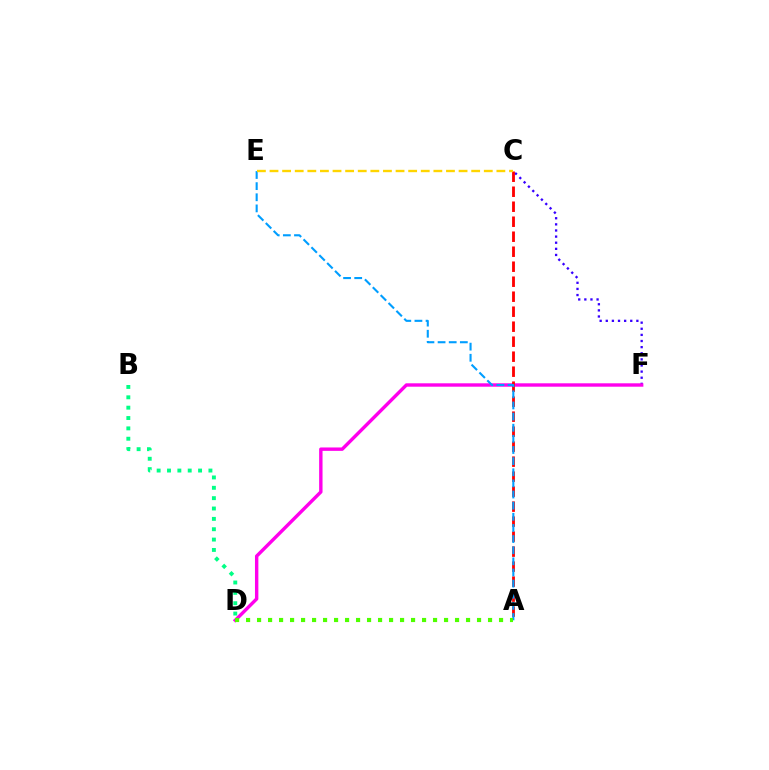{('C', 'F'): [{'color': '#3700ff', 'line_style': 'dotted', 'thickness': 1.66}], ('D', 'F'): [{'color': '#ff00ed', 'line_style': 'solid', 'thickness': 2.45}], ('A', 'C'): [{'color': '#ff0000', 'line_style': 'dashed', 'thickness': 2.04}], ('A', 'E'): [{'color': '#009eff', 'line_style': 'dashed', 'thickness': 1.51}], ('A', 'D'): [{'color': '#4fff00', 'line_style': 'dotted', 'thickness': 2.99}], ('C', 'E'): [{'color': '#ffd500', 'line_style': 'dashed', 'thickness': 1.71}], ('B', 'D'): [{'color': '#00ff86', 'line_style': 'dotted', 'thickness': 2.81}]}